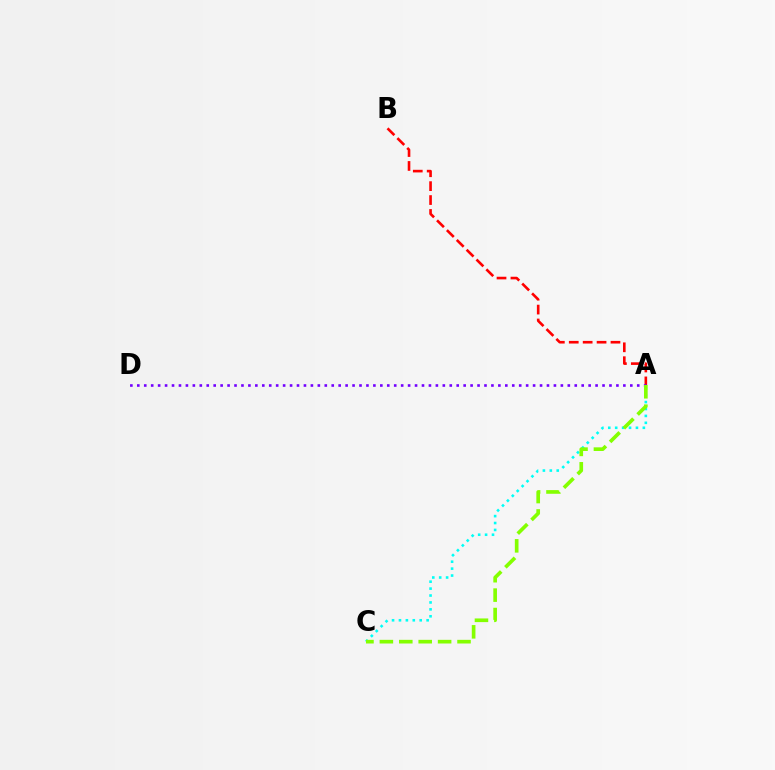{('A', 'B'): [{'color': '#ff0000', 'line_style': 'dashed', 'thickness': 1.89}], ('A', 'C'): [{'color': '#00fff6', 'line_style': 'dotted', 'thickness': 1.88}, {'color': '#84ff00', 'line_style': 'dashed', 'thickness': 2.64}], ('A', 'D'): [{'color': '#7200ff', 'line_style': 'dotted', 'thickness': 1.89}]}